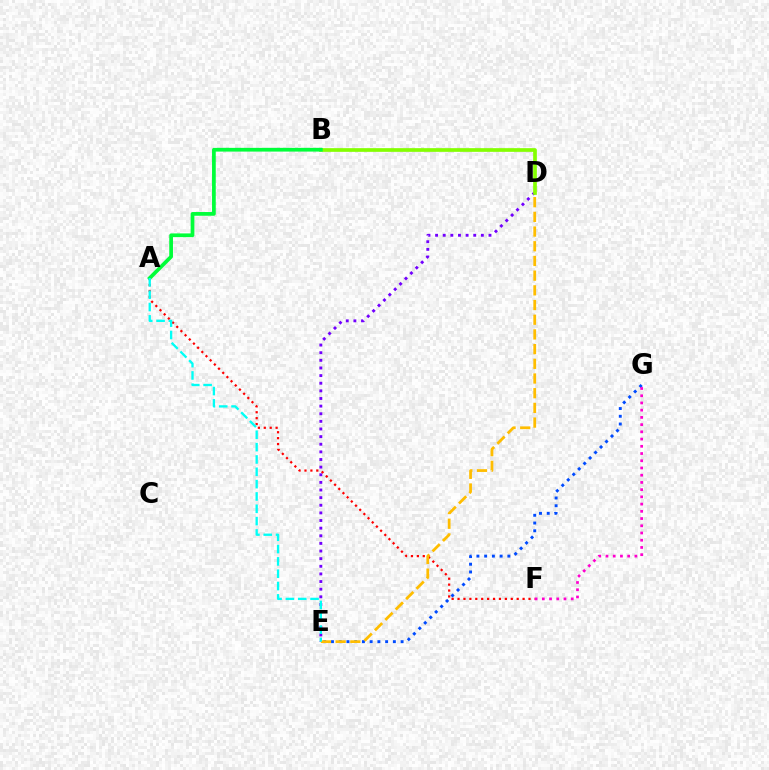{('E', 'G'): [{'color': '#004bff', 'line_style': 'dotted', 'thickness': 2.1}], ('A', 'F'): [{'color': '#ff0000', 'line_style': 'dotted', 'thickness': 1.61}], ('D', 'E'): [{'color': '#7200ff', 'line_style': 'dotted', 'thickness': 2.07}, {'color': '#ffbd00', 'line_style': 'dashed', 'thickness': 2.0}], ('B', 'D'): [{'color': '#84ff00', 'line_style': 'solid', 'thickness': 2.66}], ('F', 'G'): [{'color': '#ff00cf', 'line_style': 'dotted', 'thickness': 1.96}], ('A', 'B'): [{'color': '#00ff39', 'line_style': 'solid', 'thickness': 2.68}], ('A', 'E'): [{'color': '#00fff6', 'line_style': 'dashed', 'thickness': 1.68}]}